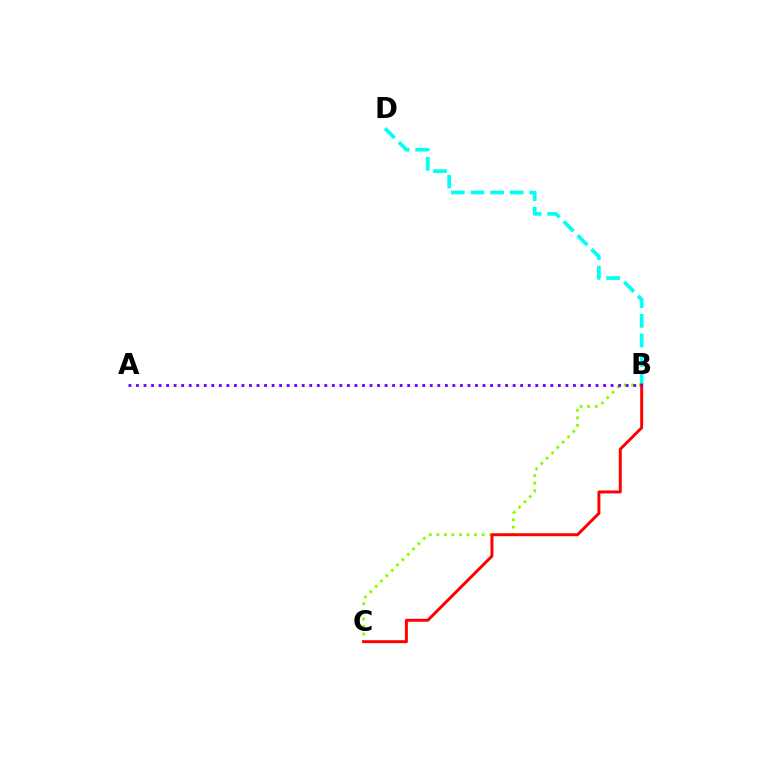{('B', 'D'): [{'color': '#00fff6', 'line_style': 'dashed', 'thickness': 2.66}], ('B', 'C'): [{'color': '#84ff00', 'line_style': 'dotted', 'thickness': 2.05}, {'color': '#ff0000', 'line_style': 'solid', 'thickness': 2.12}], ('A', 'B'): [{'color': '#7200ff', 'line_style': 'dotted', 'thickness': 2.05}]}